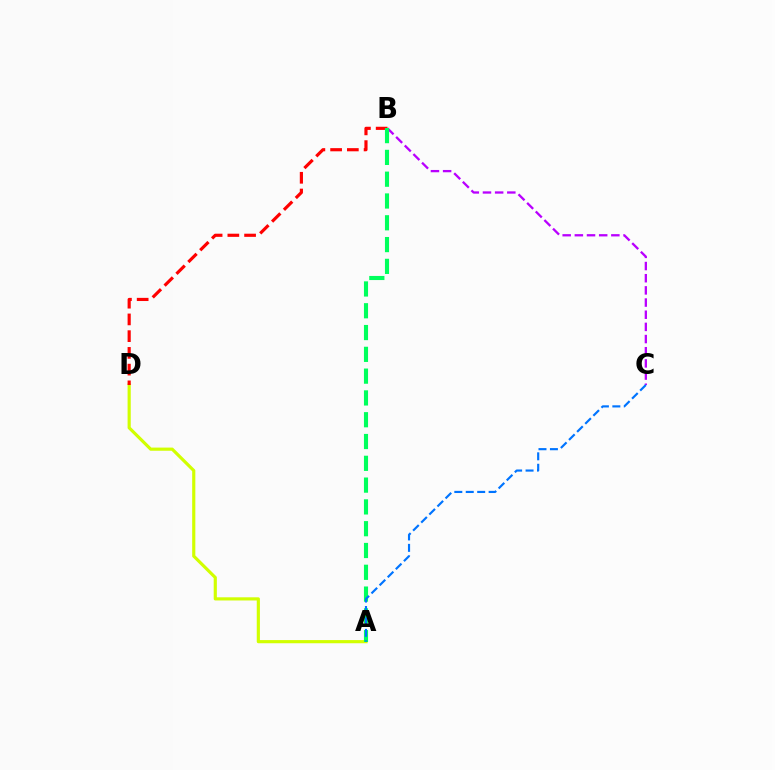{('B', 'C'): [{'color': '#b900ff', 'line_style': 'dashed', 'thickness': 1.65}], ('A', 'D'): [{'color': '#d1ff00', 'line_style': 'solid', 'thickness': 2.28}], ('B', 'D'): [{'color': '#ff0000', 'line_style': 'dashed', 'thickness': 2.27}], ('A', 'B'): [{'color': '#00ff5c', 'line_style': 'dashed', 'thickness': 2.96}], ('A', 'C'): [{'color': '#0074ff', 'line_style': 'dashed', 'thickness': 1.55}]}